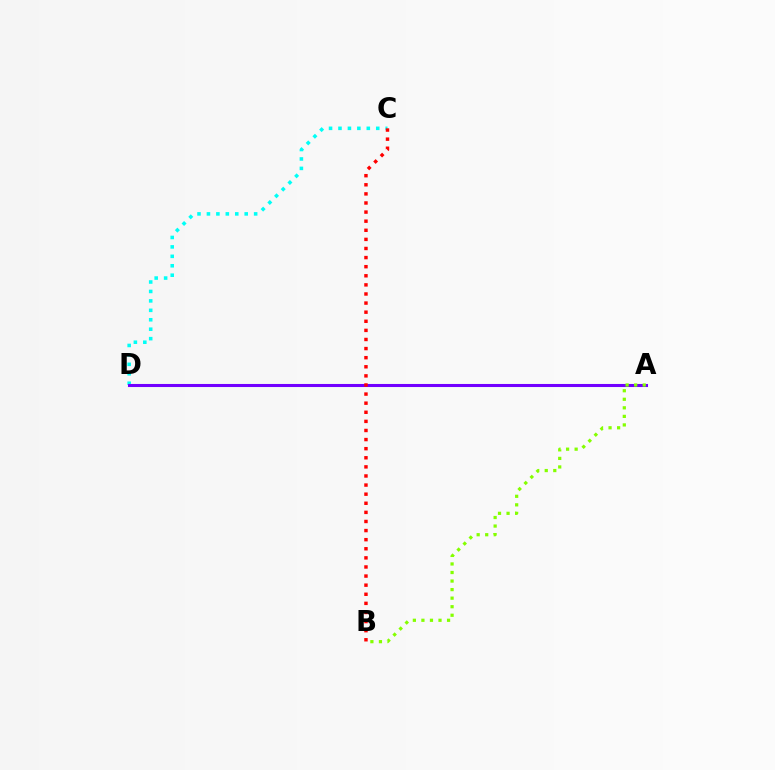{('C', 'D'): [{'color': '#00fff6', 'line_style': 'dotted', 'thickness': 2.57}], ('A', 'D'): [{'color': '#7200ff', 'line_style': 'solid', 'thickness': 2.21}], ('B', 'C'): [{'color': '#ff0000', 'line_style': 'dotted', 'thickness': 2.47}], ('A', 'B'): [{'color': '#84ff00', 'line_style': 'dotted', 'thickness': 2.32}]}